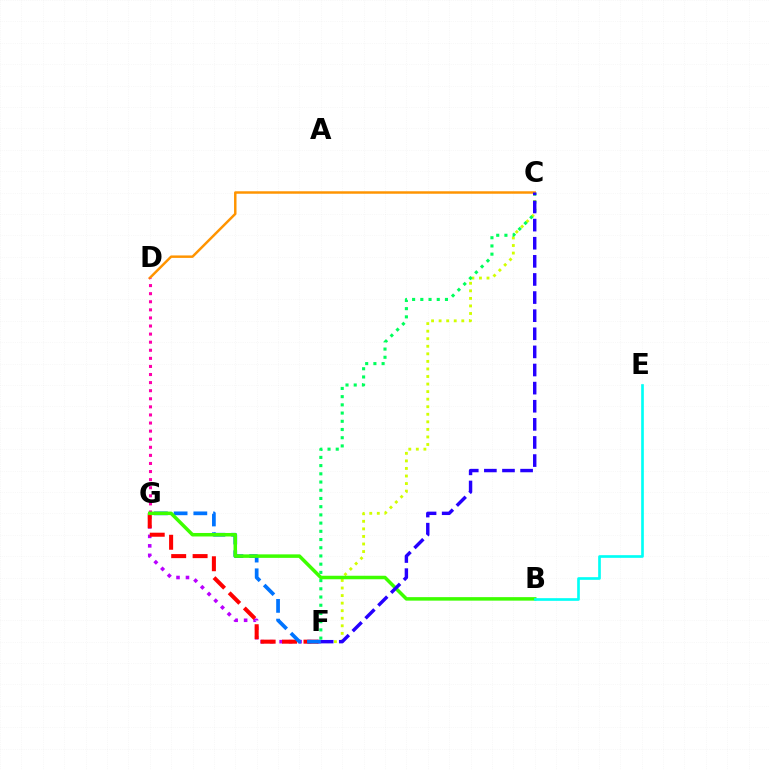{('F', 'G'): [{'color': '#b900ff', 'line_style': 'dotted', 'thickness': 2.58}, {'color': '#ff0000', 'line_style': 'dashed', 'thickness': 2.91}, {'color': '#0074ff', 'line_style': 'dashed', 'thickness': 2.68}], ('C', 'F'): [{'color': '#d1ff00', 'line_style': 'dotted', 'thickness': 2.05}, {'color': '#00ff5c', 'line_style': 'dotted', 'thickness': 2.23}, {'color': '#2500ff', 'line_style': 'dashed', 'thickness': 2.46}], ('C', 'D'): [{'color': '#ff9400', 'line_style': 'solid', 'thickness': 1.78}], ('D', 'G'): [{'color': '#ff00ac', 'line_style': 'dotted', 'thickness': 2.2}], ('B', 'G'): [{'color': '#3dff00', 'line_style': 'solid', 'thickness': 2.52}], ('B', 'E'): [{'color': '#00fff6', 'line_style': 'solid', 'thickness': 1.92}]}